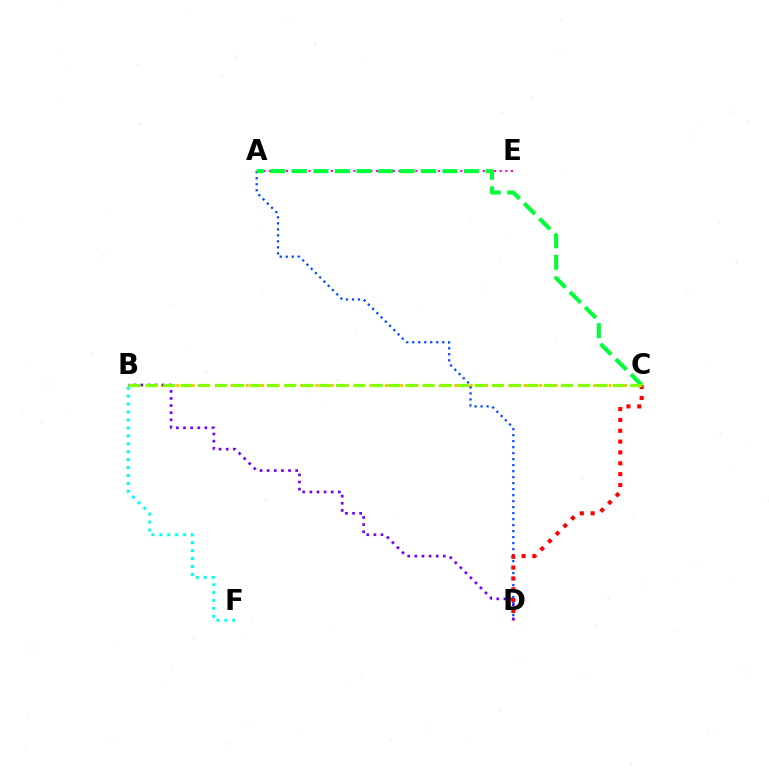{('B', 'C'): [{'color': '#ffbd00', 'line_style': 'dotted', 'thickness': 2.1}, {'color': '#84ff00', 'line_style': 'dashed', 'thickness': 2.35}], ('B', 'D'): [{'color': '#7200ff', 'line_style': 'dotted', 'thickness': 1.93}], ('A', 'D'): [{'color': '#004bff', 'line_style': 'dotted', 'thickness': 1.63}], ('A', 'E'): [{'color': '#ff00cf', 'line_style': 'dotted', 'thickness': 1.53}], ('A', 'C'): [{'color': '#00ff39', 'line_style': 'dashed', 'thickness': 2.92}], ('B', 'F'): [{'color': '#00fff6', 'line_style': 'dotted', 'thickness': 2.15}], ('C', 'D'): [{'color': '#ff0000', 'line_style': 'dotted', 'thickness': 2.95}]}